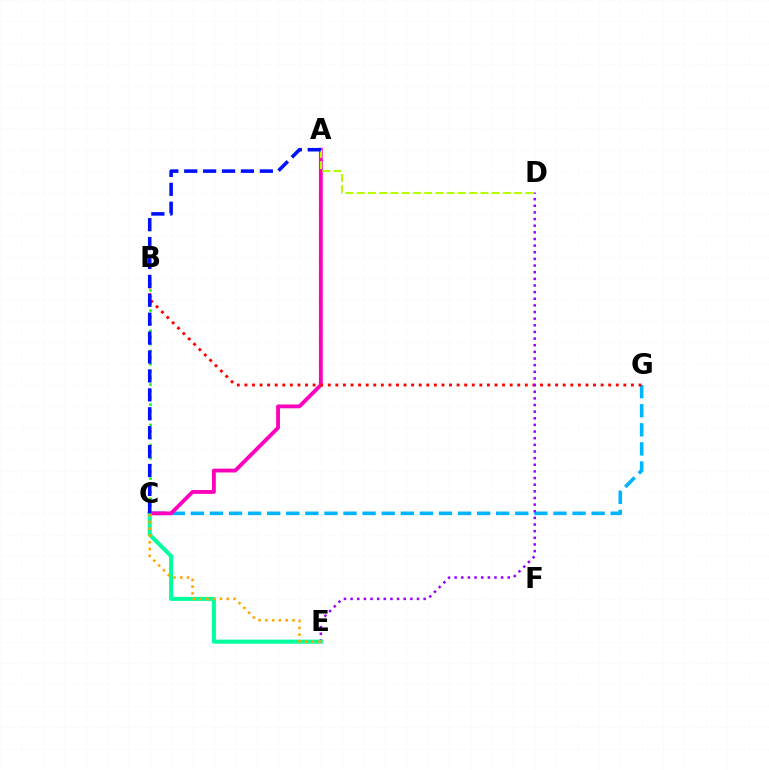{('C', 'G'): [{'color': '#00b5ff', 'line_style': 'dashed', 'thickness': 2.59}], ('B', 'C'): [{'color': '#08ff00', 'line_style': 'dotted', 'thickness': 1.83}], ('A', 'C'): [{'color': '#ff00bd', 'line_style': 'solid', 'thickness': 2.76}, {'color': '#0010ff', 'line_style': 'dashed', 'thickness': 2.57}], ('B', 'G'): [{'color': '#ff0000', 'line_style': 'dotted', 'thickness': 2.06}], ('D', 'E'): [{'color': '#9b00ff', 'line_style': 'dotted', 'thickness': 1.8}], ('A', 'D'): [{'color': '#b3ff00', 'line_style': 'dashed', 'thickness': 1.53}], ('C', 'E'): [{'color': '#00ff9d', 'line_style': 'solid', 'thickness': 2.9}, {'color': '#ffa500', 'line_style': 'dotted', 'thickness': 1.84}]}